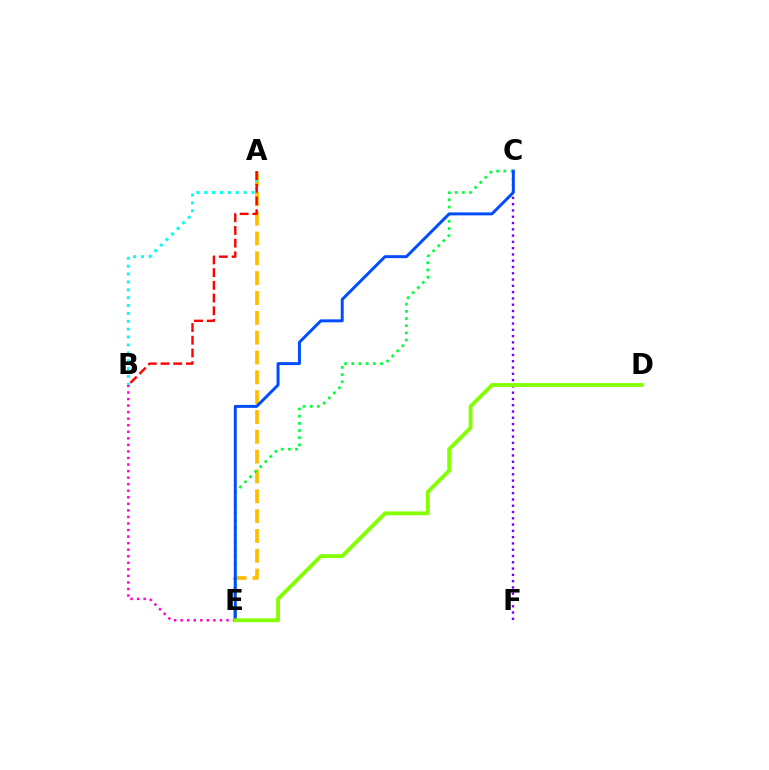{('A', 'E'): [{'color': '#ffbd00', 'line_style': 'dashed', 'thickness': 2.69}], ('C', 'F'): [{'color': '#7200ff', 'line_style': 'dotted', 'thickness': 1.71}], ('A', 'B'): [{'color': '#00fff6', 'line_style': 'dotted', 'thickness': 2.14}, {'color': '#ff0000', 'line_style': 'dashed', 'thickness': 1.73}], ('B', 'E'): [{'color': '#ff00cf', 'line_style': 'dotted', 'thickness': 1.78}], ('C', 'E'): [{'color': '#00ff39', 'line_style': 'dotted', 'thickness': 1.95}, {'color': '#004bff', 'line_style': 'solid', 'thickness': 2.12}], ('D', 'E'): [{'color': '#84ff00', 'line_style': 'solid', 'thickness': 2.75}]}